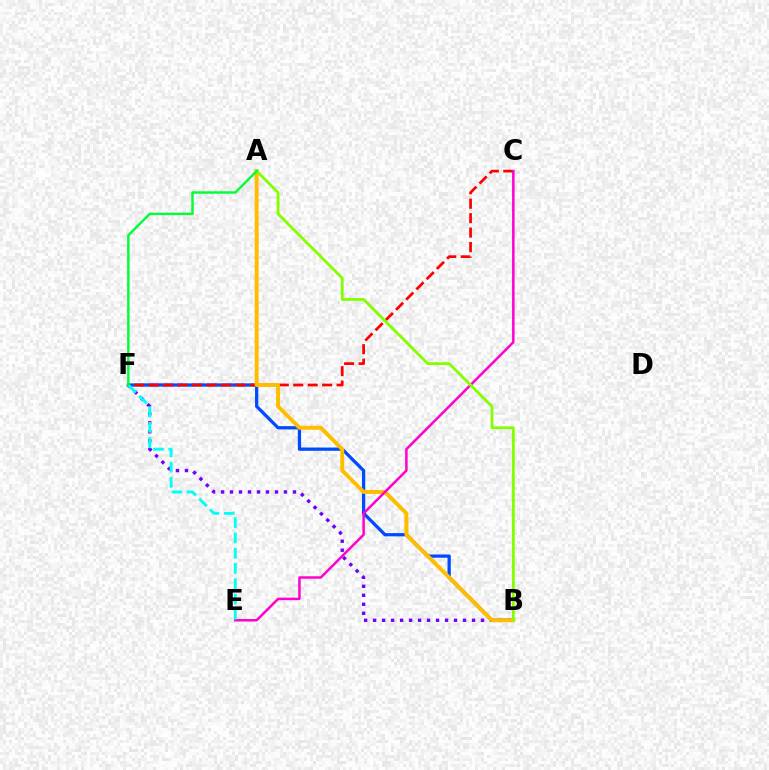{('B', 'F'): [{'color': '#7200ff', 'line_style': 'dotted', 'thickness': 2.44}, {'color': '#004bff', 'line_style': 'solid', 'thickness': 2.35}], ('C', 'F'): [{'color': '#ff0000', 'line_style': 'dashed', 'thickness': 1.96}], ('A', 'B'): [{'color': '#ffbd00', 'line_style': 'solid', 'thickness': 2.82}, {'color': '#84ff00', 'line_style': 'solid', 'thickness': 2.04}], ('C', 'E'): [{'color': '#ff00cf', 'line_style': 'solid', 'thickness': 1.79}], ('E', 'F'): [{'color': '#00fff6', 'line_style': 'dashed', 'thickness': 2.08}], ('A', 'F'): [{'color': '#00ff39', 'line_style': 'solid', 'thickness': 1.76}]}